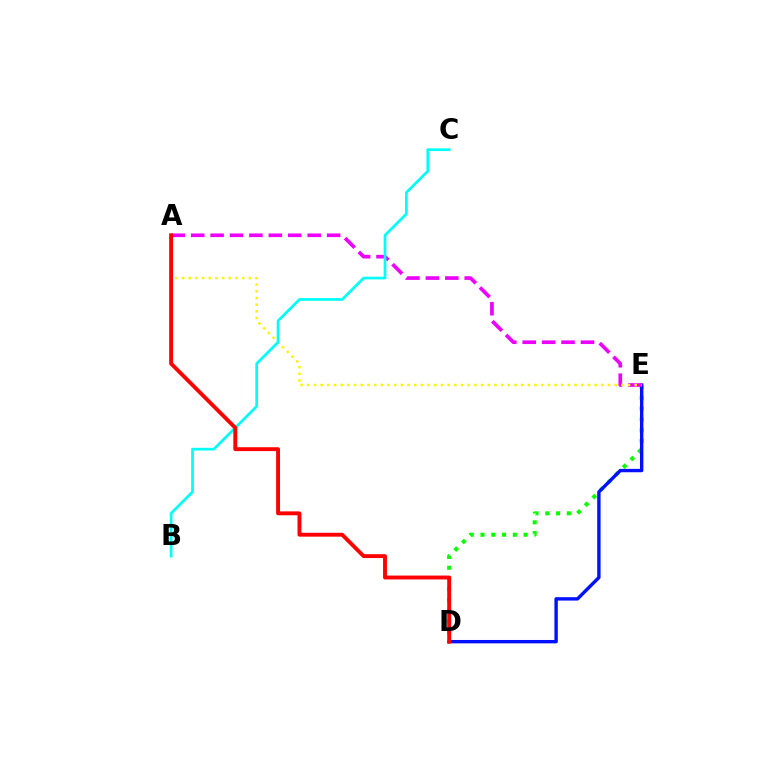{('D', 'E'): [{'color': '#08ff00', 'line_style': 'dotted', 'thickness': 2.93}, {'color': '#0010ff', 'line_style': 'solid', 'thickness': 2.43}], ('A', 'E'): [{'color': '#ee00ff', 'line_style': 'dashed', 'thickness': 2.64}, {'color': '#fcf500', 'line_style': 'dotted', 'thickness': 1.82}], ('B', 'C'): [{'color': '#00fff6', 'line_style': 'solid', 'thickness': 1.94}], ('A', 'D'): [{'color': '#ff0000', 'line_style': 'solid', 'thickness': 2.8}]}